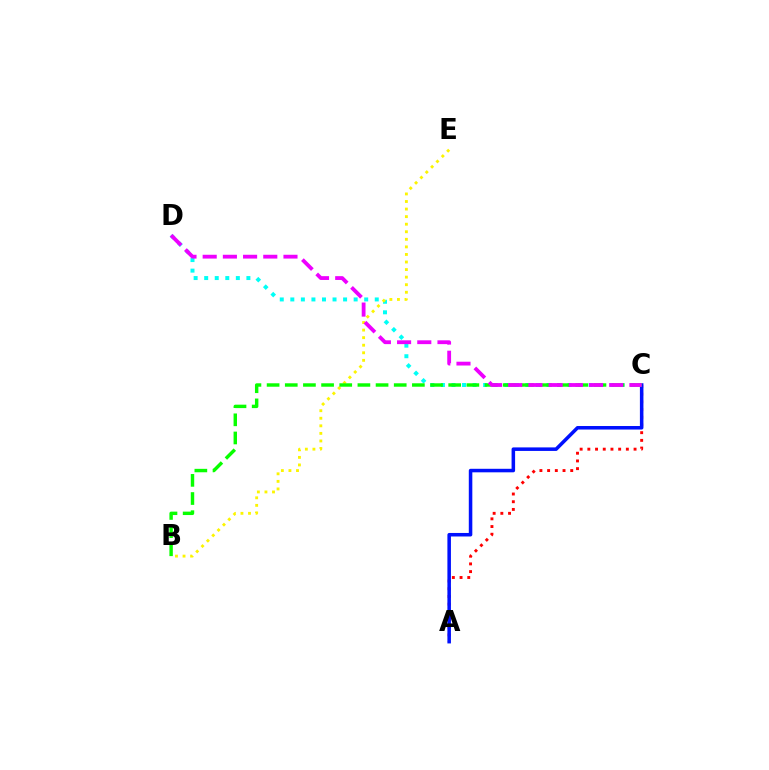{('A', 'C'): [{'color': '#ff0000', 'line_style': 'dotted', 'thickness': 2.09}, {'color': '#0010ff', 'line_style': 'solid', 'thickness': 2.54}], ('C', 'D'): [{'color': '#00fff6', 'line_style': 'dotted', 'thickness': 2.87}, {'color': '#ee00ff', 'line_style': 'dashed', 'thickness': 2.74}], ('B', 'E'): [{'color': '#fcf500', 'line_style': 'dotted', 'thickness': 2.06}], ('B', 'C'): [{'color': '#08ff00', 'line_style': 'dashed', 'thickness': 2.47}]}